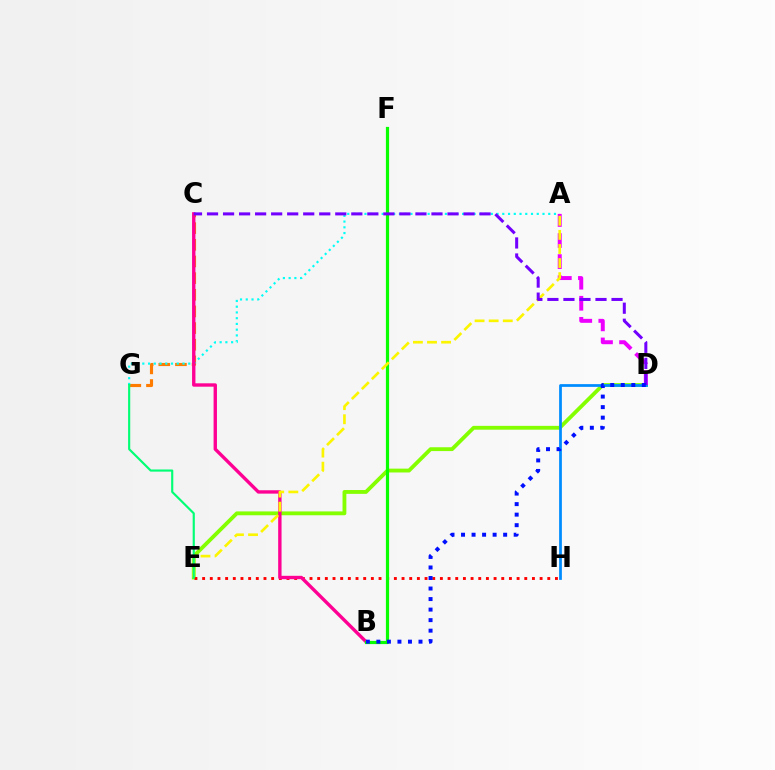{('C', 'G'): [{'color': '#ff7c00', 'line_style': 'dashed', 'thickness': 2.26}], ('D', 'E'): [{'color': '#84ff00', 'line_style': 'solid', 'thickness': 2.76}], ('A', 'G'): [{'color': '#00fff6', 'line_style': 'dotted', 'thickness': 1.56}], ('E', 'H'): [{'color': '#ff0000', 'line_style': 'dotted', 'thickness': 2.08}], ('B', 'C'): [{'color': '#ff0094', 'line_style': 'solid', 'thickness': 2.43}], ('D', 'H'): [{'color': '#008cff', 'line_style': 'solid', 'thickness': 1.99}], ('B', 'F'): [{'color': '#08ff00', 'line_style': 'solid', 'thickness': 2.3}], ('A', 'D'): [{'color': '#ee00ff', 'line_style': 'dashed', 'thickness': 2.86}], ('A', 'E'): [{'color': '#fcf500', 'line_style': 'dashed', 'thickness': 1.92}], ('E', 'G'): [{'color': '#00ff74', 'line_style': 'solid', 'thickness': 1.55}], ('C', 'D'): [{'color': '#7200ff', 'line_style': 'dashed', 'thickness': 2.18}], ('B', 'D'): [{'color': '#0010ff', 'line_style': 'dotted', 'thickness': 2.86}]}